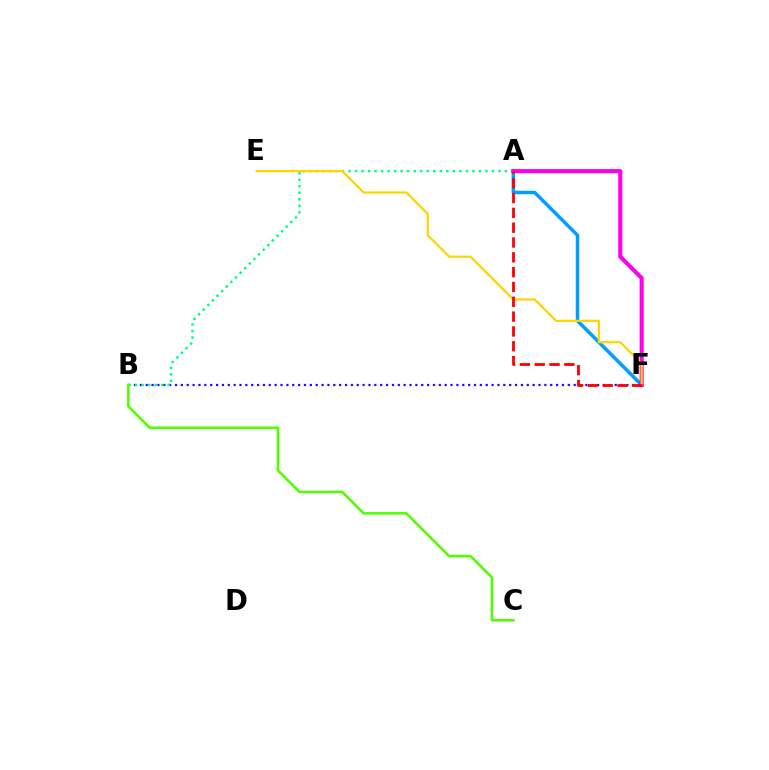{('A', 'F'): [{'color': '#009eff', 'line_style': 'solid', 'thickness': 2.51}, {'color': '#ff00ed', 'line_style': 'solid', 'thickness': 2.94}, {'color': '#ff0000', 'line_style': 'dashed', 'thickness': 2.01}], ('B', 'F'): [{'color': '#3700ff', 'line_style': 'dotted', 'thickness': 1.59}], ('A', 'B'): [{'color': '#00ff86', 'line_style': 'dotted', 'thickness': 1.77}], ('E', 'F'): [{'color': '#ffd500', 'line_style': 'solid', 'thickness': 1.6}], ('B', 'C'): [{'color': '#4fff00', 'line_style': 'solid', 'thickness': 1.85}]}